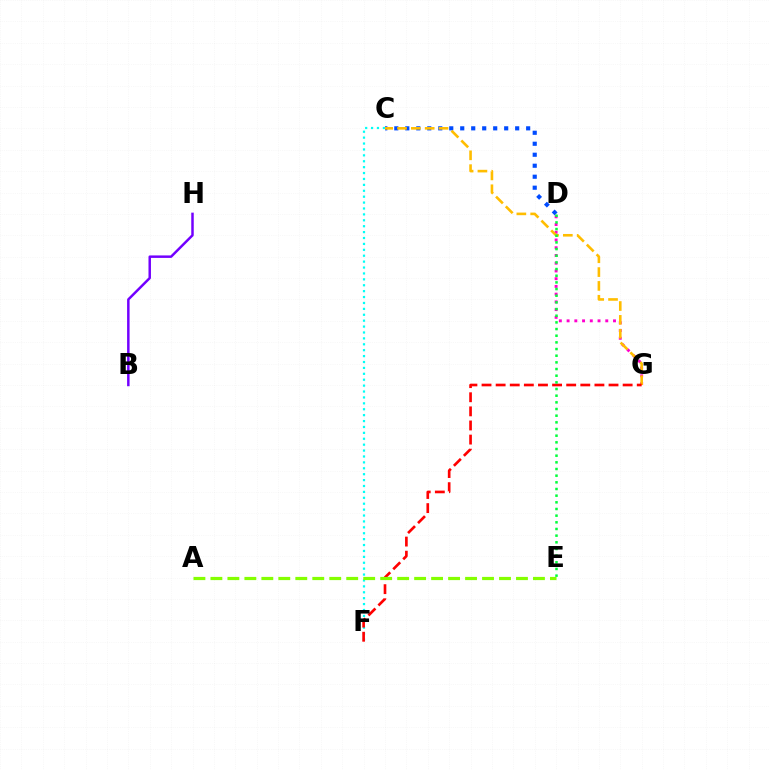{('D', 'G'): [{'color': '#ff00cf', 'line_style': 'dotted', 'thickness': 2.1}], ('C', 'D'): [{'color': '#004bff', 'line_style': 'dotted', 'thickness': 2.99}], ('B', 'H'): [{'color': '#7200ff', 'line_style': 'solid', 'thickness': 1.78}], ('C', 'G'): [{'color': '#ffbd00', 'line_style': 'dashed', 'thickness': 1.88}], ('C', 'F'): [{'color': '#00fff6', 'line_style': 'dotted', 'thickness': 1.6}], ('F', 'G'): [{'color': '#ff0000', 'line_style': 'dashed', 'thickness': 1.92}], ('A', 'E'): [{'color': '#84ff00', 'line_style': 'dashed', 'thickness': 2.31}], ('D', 'E'): [{'color': '#00ff39', 'line_style': 'dotted', 'thickness': 1.81}]}